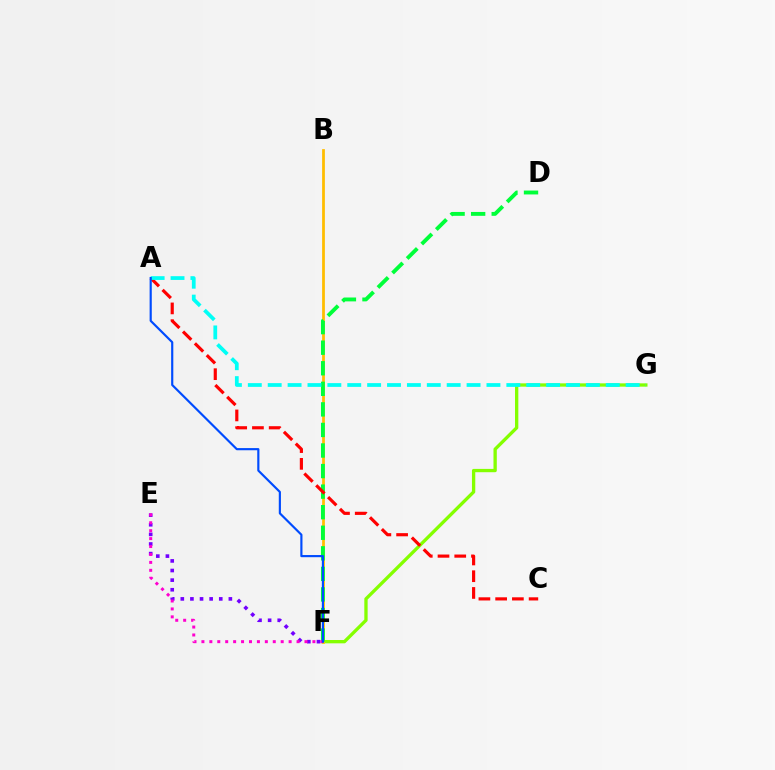{('E', 'F'): [{'color': '#7200ff', 'line_style': 'dotted', 'thickness': 2.61}, {'color': '#ff00cf', 'line_style': 'dotted', 'thickness': 2.15}], ('F', 'G'): [{'color': '#84ff00', 'line_style': 'solid', 'thickness': 2.39}], ('B', 'F'): [{'color': '#ffbd00', 'line_style': 'solid', 'thickness': 1.99}], ('D', 'F'): [{'color': '#00ff39', 'line_style': 'dashed', 'thickness': 2.79}], ('A', 'C'): [{'color': '#ff0000', 'line_style': 'dashed', 'thickness': 2.27}], ('A', 'G'): [{'color': '#00fff6', 'line_style': 'dashed', 'thickness': 2.7}], ('A', 'F'): [{'color': '#004bff', 'line_style': 'solid', 'thickness': 1.56}]}